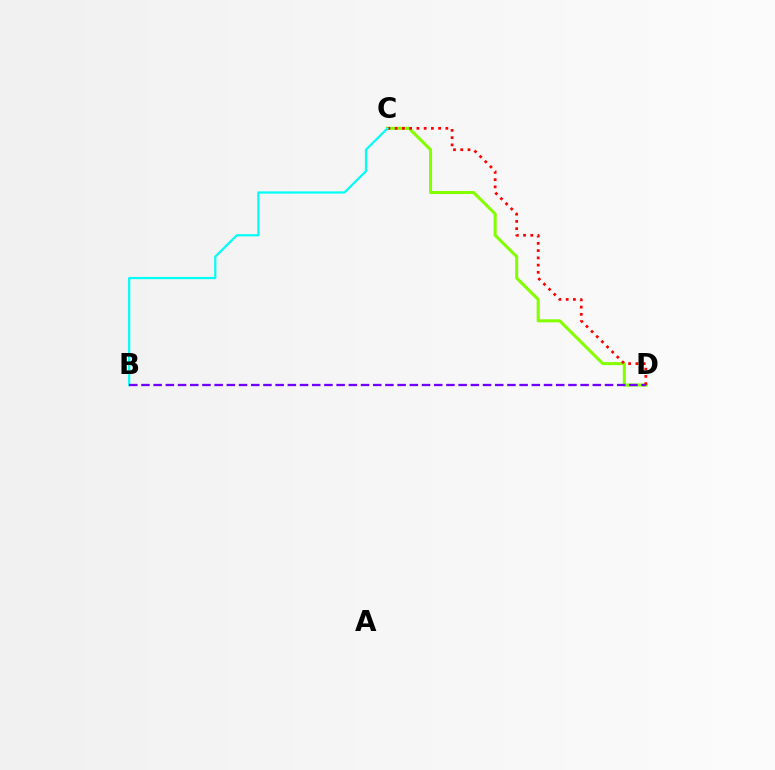{('C', 'D'): [{'color': '#84ff00', 'line_style': 'solid', 'thickness': 2.19}, {'color': '#ff0000', 'line_style': 'dotted', 'thickness': 1.97}], ('B', 'C'): [{'color': '#00fff6', 'line_style': 'solid', 'thickness': 1.6}], ('B', 'D'): [{'color': '#7200ff', 'line_style': 'dashed', 'thickness': 1.66}]}